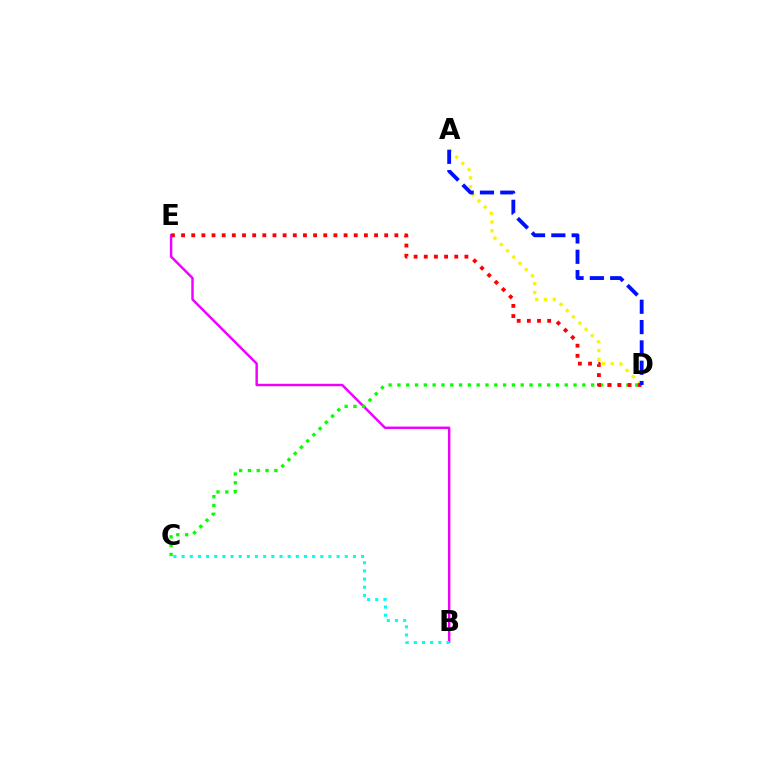{('A', 'D'): [{'color': '#fcf500', 'line_style': 'dotted', 'thickness': 2.4}, {'color': '#0010ff', 'line_style': 'dashed', 'thickness': 2.76}], ('B', 'E'): [{'color': '#ee00ff', 'line_style': 'solid', 'thickness': 1.76}], ('C', 'D'): [{'color': '#08ff00', 'line_style': 'dotted', 'thickness': 2.39}], ('B', 'C'): [{'color': '#00fff6', 'line_style': 'dotted', 'thickness': 2.22}], ('D', 'E'): [{'color': '#ff0000', 'line_style': 'dotted', 'thickness': 2.76}]}